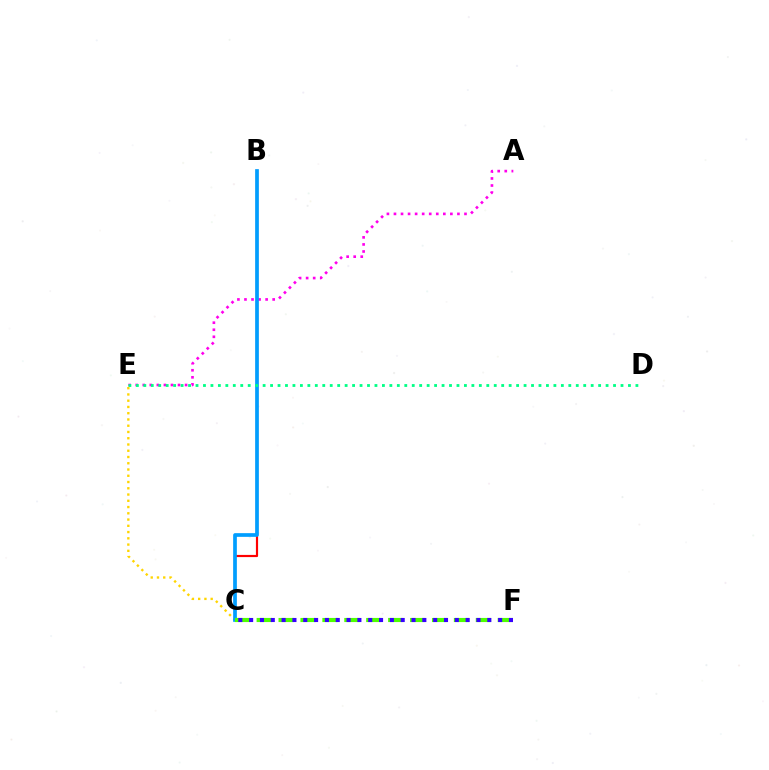{('A', 'E'): [{'color': '#ff00ed', 'line_style': 'dotted', 'thickness': 1.92}], ('C', 'E'): [{'color': '#ffd500', 'line_style': 'dotted', 'thickness': 1.7}], ('B', 'C'): [{'color': '#ff0000', 'line_style': 'solid', 'thickness': 1.57}, {'color': '#009eff', 'line_style': 'solid', 'thickness': 2.66}], ('C', 'F'): [{'color': '#4fff00', 'line_style': 'dashed', 'thickness': 2.98}, {'color': '#3700ff', 'line_style': 'dotted', 'thickness': 2.94}], ('D', 'E'): [{'color': '#00ff86', 'line_style': 'dotted', 'thickness': 2.03}]}